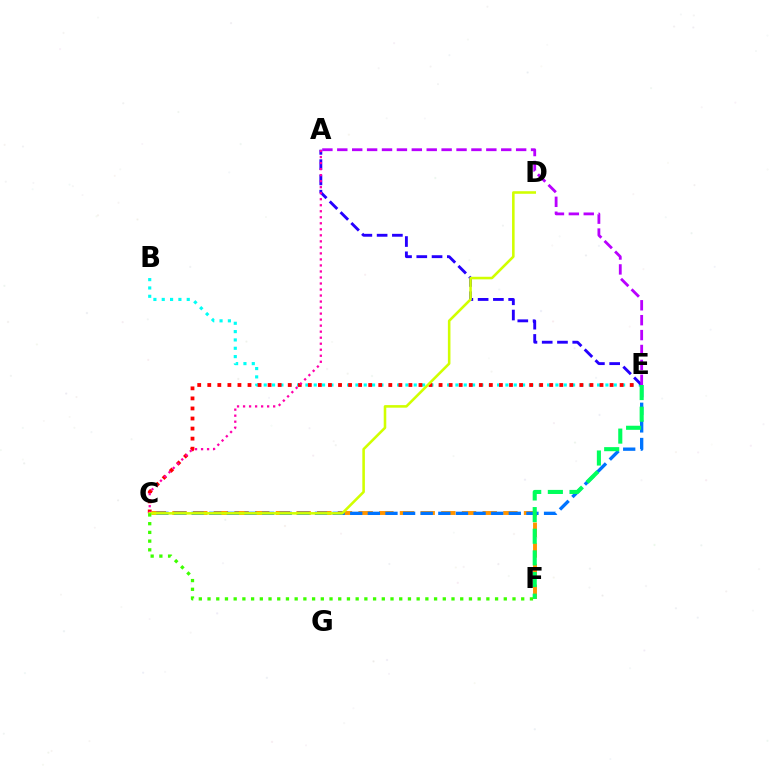{('B', 'E'): [{'color': '#00fff6', 'line_style': 'dotted', 'thickness': 2.26}], ('C', 'E'): [{'color': '#ff0000', 'line_style': 'dotted', 'thickness': 2.73}, {'color': '#0074ff', 'line_style': 'dashed', 'thickness': 2.39}], ('C', 'F'): [{'color': '#ff9400', 'line_style': 'dashed', 'thickness': 2.81}, {'color': '#3dff00', 'line_style': 'dotted', 'thickness': 2.37}], ('A', 'E'): [{'color': '#2500ff', 'line_style': 'dashed', 'thickness': 2.07}, {'color': '#b900ff', 'line_style': 'dashed', 'thickness': 2.02}], ('A', 'C'): [{'color': '#ff00ac', 'line_style': 'dotted', 'thickness': 1.64}], ('E', 'F'): [{'color': '#00ff5c', 'line_style': 'dashed', 'thickness': 2.94}], ('C', 'D'): [{'color': '#d1ff00', 'line_style': 'solid', 'thickness': 1.85}]}